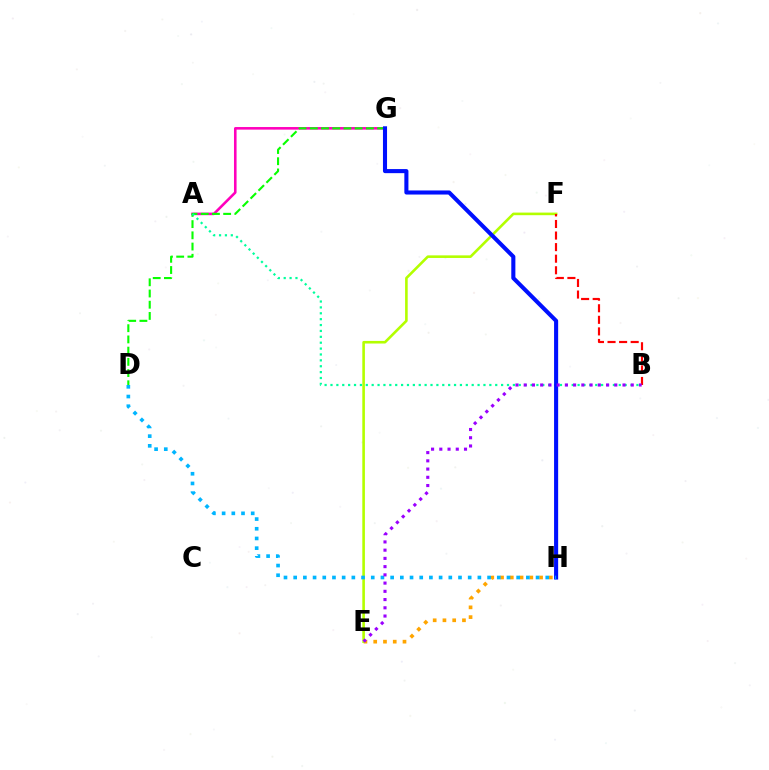{('E', 'H'): [{'color': '#ffa500', 'line_style': 'dotted', 'thickness': 2.65}], ('A', 'G'): [{'color': '#ff00bd', 'line_style': 'solid', 'thickness': 1.86}], ('D', 'G'): [{'color': '#08ff00', 'line_style': 'dashed', 'thickness': 1.52}], ('E', 'F'): [{'color': '#b3ff00', 'line_style': 'solid', 'thickness': 1.87}], ('A', 'B'): [{'color': '#00ff9d', 'line_style': 'dotted', 'thickness': 1.6}], ('G', 'H'): [{'color': '#0010ff', 'line_style': 'solid', 'thickness': 2.94}], ('B', 'F'): [{'color': '#ff0000', 'line_style': 'dashed', 'thickness': 1.57}], ('D', 'H'): [{'color': '#00b5ff', 'line_style': 'dotted', 'thickness': 2.63}], ('B', 'E'): [{'color': '#9b00ff', 'line_style': 'dotted', 'thickness': 2.24}]}